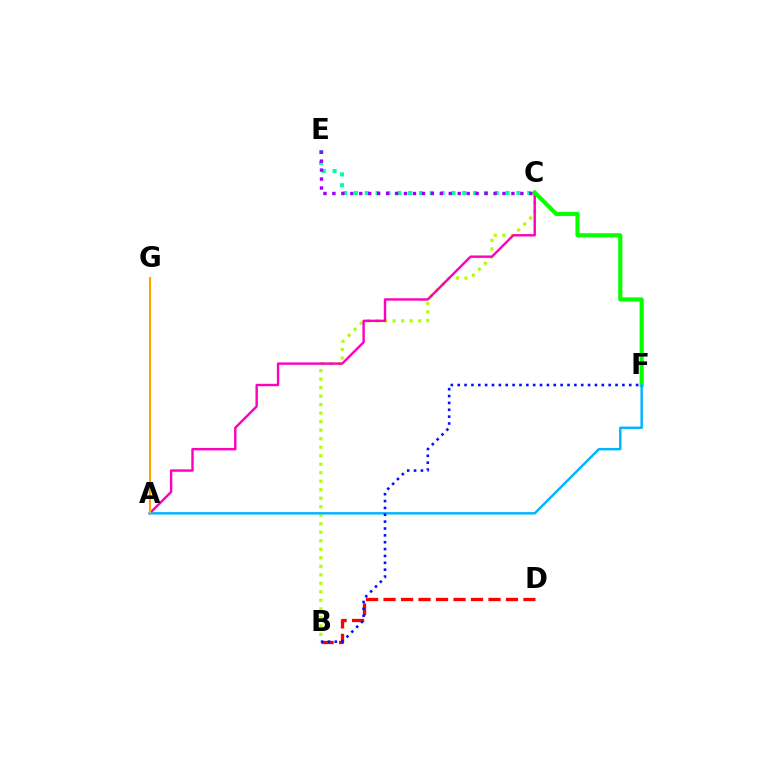{('B', 'C'): [{'color': '#b3ff00', 'line_style': 'dotted', 'thickness': 2.31}], ('B', 'D'): [{'color': '#ff0000', 'line_style': 'dashed', 'thickness': 2.38}], ('C', 'E'): [{'color': '#00ff9d', 'line_style': 'dotted', 'thickness': 2.94}, {'color': '#9b00ff', 'line_style': 'dotted', 'thickness': 2.43}], ('A', 'C'): [{'color': '#ff00bd', 'line_style': 'solid', 'thickness': 1.73}], ('C', 'F'): [{'color': '#08ff00', 'line_style': 'solid', 'thickness': 2.99}], ('A', 'F'): [{'color': '#00b5ff', 'line_style': 'solid', 'thickness': 1.76}], ('B', 'F'): [{'color': '#0010ff', 'line_style': 'dotted', 'thickness': 1.86}], ('A', 'G'): [{'color': '#ffa500', 'line_style': 'solid', 'thickness': 1.54}]}